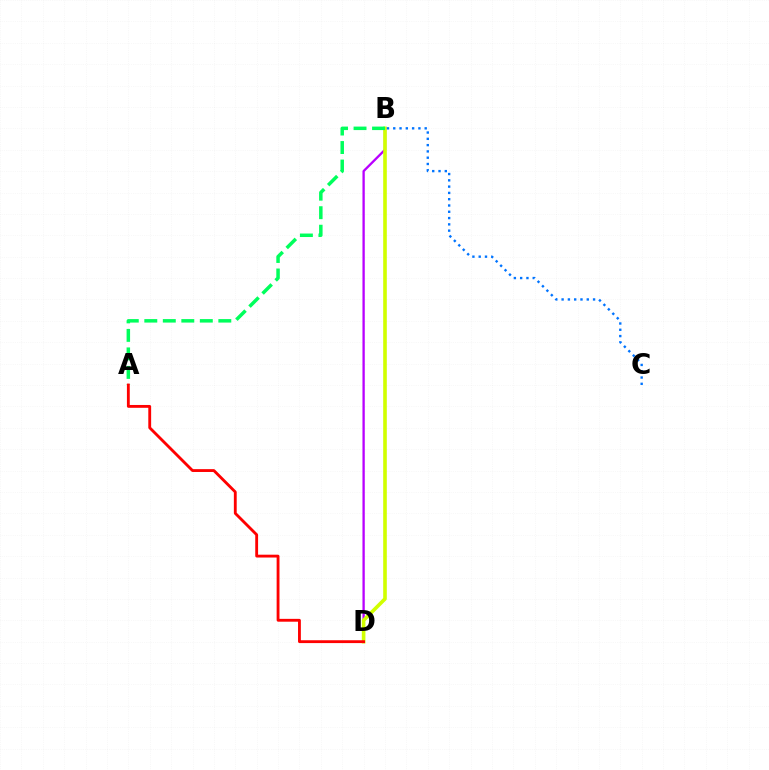{('B', 'D'): [{'color': '#b900ff', 'line_style': 'solid', 'thickness': 1.67}, {'color': '#d1ff00', 'line_style': 'solid', 'thickness': 2.6}], ('A', 'B'): [{'color': '#00ff5c', 'line_style': 'dashed', 'thickness': 2.51}], ('B', 'C'): [{'color': '#0074ff', 'line_style': 'dotted', 'thickness': 1.71}], ('A', 'D'): [{'color': '#ff0000', 'line_style': 'solid', 'thickness': 2.04}]}